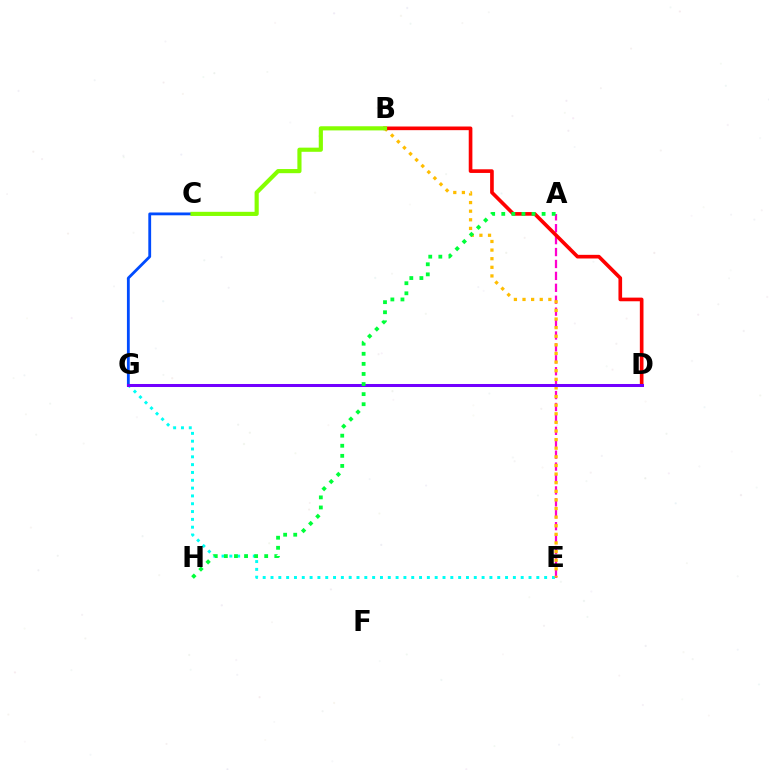{('A', 'E'): [{'color': '#ff00cf', 'line_style': 'dashed', 'thickness': 1.62}], ('E', 'G'): [{'color': '#00fff6', 'line_style': 'dotted', 'thickness': 2.12}], ('B', 'E'): [{'color': '#ffbd00', 'line_style': 'dotted', 'thickness': 2.34}], ('C', 'G'): [{'color': '#004bff', 'line_style': 'solid', 'thickness': 2.03}], ('B', 'D'): [{'color': '#ff0000', 'line_style': 'solid', 'thickness': 2.63}], ('D', 'G'): [{'color': '#7200ff', 'line_style': 'solid', 'thickness': 2.18}], ('B', 'C'): [{'color': '#84ff00', 'line_style': 'solid', 'thickness': 2.99}], ('A', 'H'): [{'color': '#00ff39', 'line_style': 'dotted', 'thickness': 2.74}]}